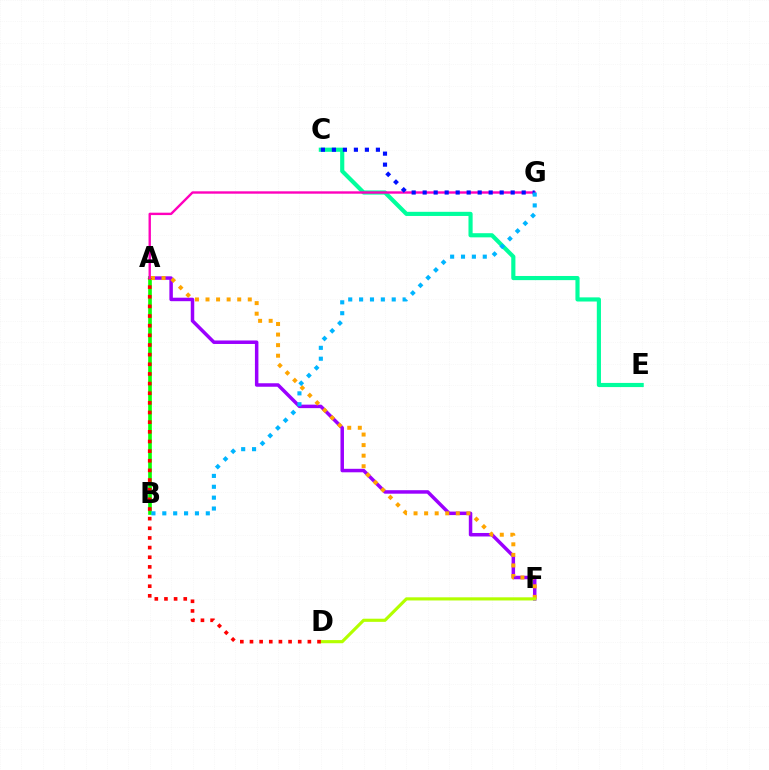{('C', 'E'): [{'color': '#00ff9d', 'line_style': 'solid', 'thickness': 2.99}], ('A', 'F'): [{'color': '#9b00ff', 'line_style': 'solid', 'thickness': 2.51}, {'color': '#ffa500', 'line_style': 'dotted', 'thickness': 2.87}], ('A', 'B'): [{'color': '#08ff00', 'line_style': 'solid', 'thickness': 2.63}], ('D', 'F'): [{'color': '#b3ff00', 'line_style': 'solid', 'thickness': 2.26}], ('A', 'D'): [{'color': '#ff0000', 'line_style': 'dotted', 'thickness': 2.62}], ('A', 'G'): [{'color': '#ff00bd', 'line_style': 'solid', 'thickness': 1.72}], ('C', 'G'): [{'color': '#0010ff', 'line_style': 'dotted', 'thickness': 2.99}], ('B', 'G'): [{'color': '#00b5ff', 'line_style': 'dotted', 'thickness': 2.96}]}